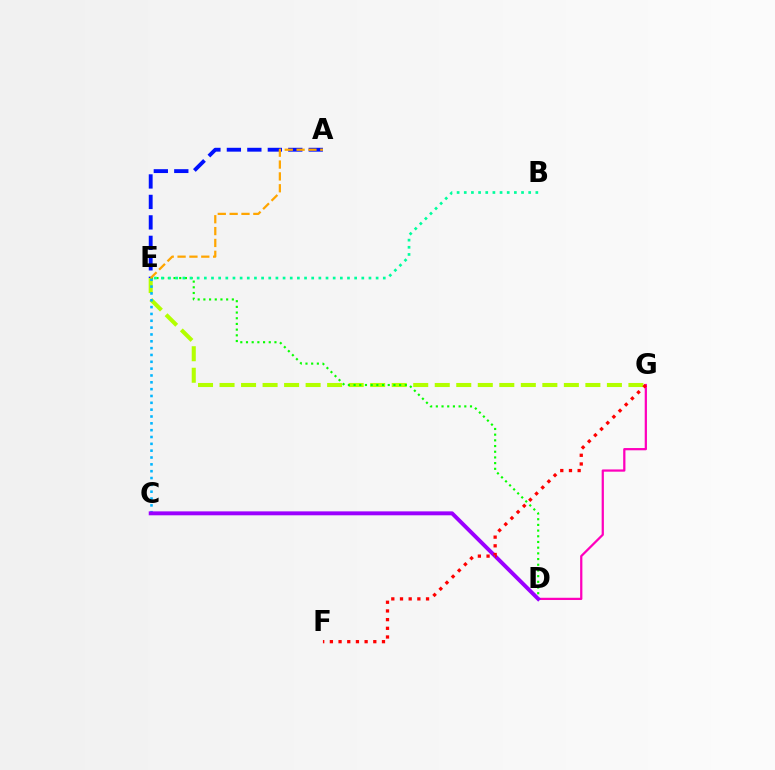{('A', 'E'): [{'color': '#0010ff', 'line_style': 'dashed', 'thickness': 2.78}, {'color': '#ffa500', 'line_style': 'dashed', 'thickness': 1.61}], ('E', 'G'): [{'color': '#b3ff00', 'line_style': 'dashed', 'thickness': 2.92}], ('D', 'E'): [{'color': '#08ff00', 'line_style': 'dotted', 'thickness': 1.55}], ('C', 'E'): [{'color': '#00b5ff', 'line_style': 'dotted', 'thickness': 1.86}], ('B', 'E'): [{'color': '#00ff9d', 'line_style': 'dotted', 'thickness': 1.94}], ('D', 'G'): [{'color': '#ff00bd', 'line_style': 'solid', 'thickness': 1.62}], ('C', 'D'): [{'color': '#9b00ff', 'line_style': 'solid', 'thickness': 2.83}], ('F', 'G'): [{'color': '#ff0000', 'line_style': 'dotted', 'thickness': 2.36}]}